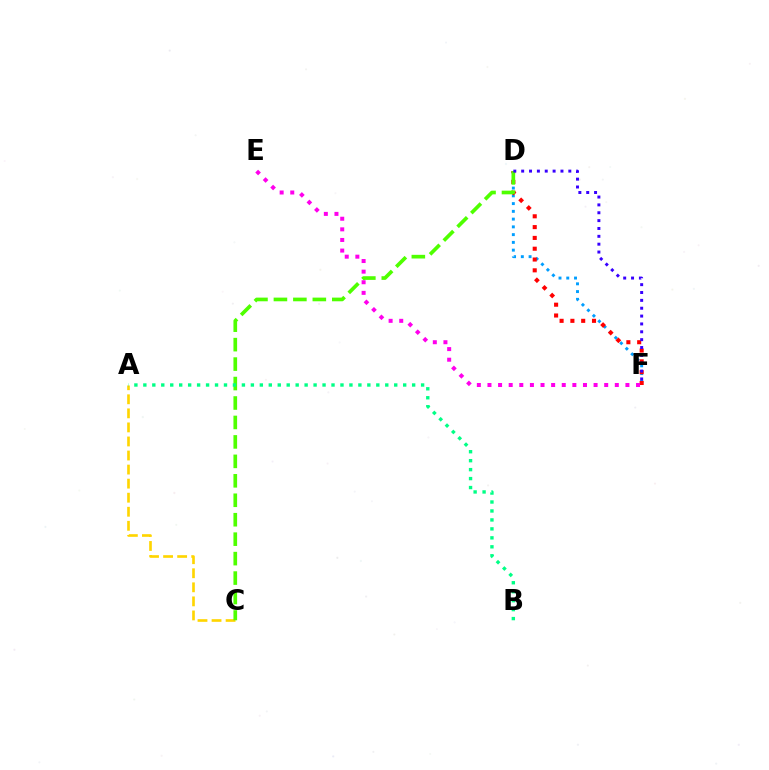{('D', 'F'): [{'color': '#009eff', 'line_style': 'dotted', 'thickness': 2.11}, {'color': '#ff0000', 'line_style': 'dotted', 'thickness': 2.94}, {'color': '#3700ff', 'line_style': 'dotted', 'thickness': 2.13}], ('A', 'C'): [{'color': '#ffd500', 'line_style': 'dashed', 'thickness': 1.91}], ('E', 'F'): [{'color': '#ff00ed', 'line_style': 'dotted', 'thickness': 2.88}], ('C', 'D'): [{'color': '#4fff00', 'line_style': 'dashed', 'thickness': 2.64}], ('A', 'B'): [{'color': '#00ff86', 'line_style': 'dotted', 'thickness': 2.43}]}